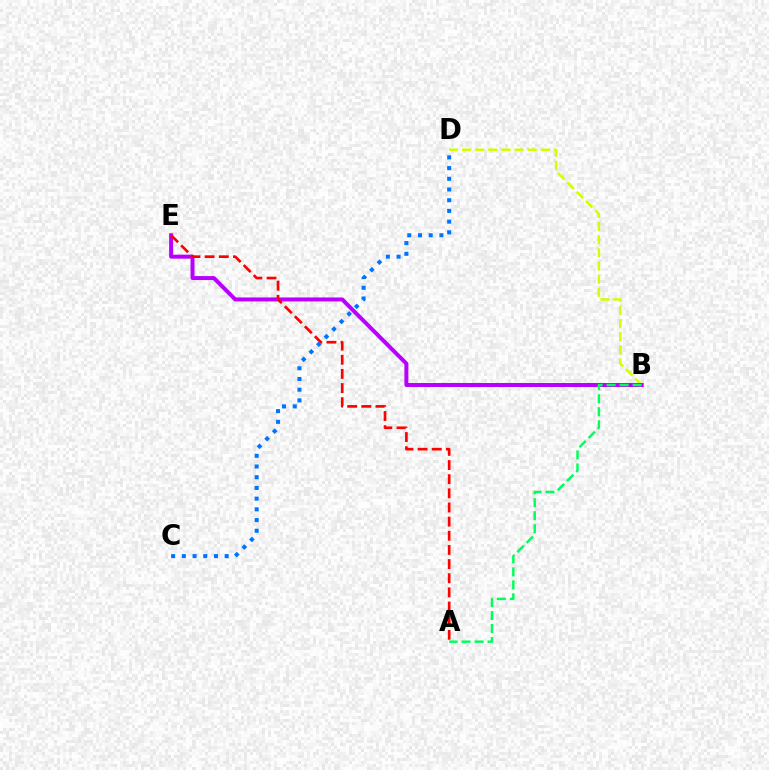{('B', 'D'): [{'color': '#d1ff00', 'line_style': 'dashed', 'thickness': 1.79}], ('B', 'E'): [{'color': '#b900ff', 'line_style': 'solid', 'thickness': 2.87}], ('A', 'E'): [{'color': '#ff0000', 'line_style': 'dashed', 'thickness': 1.92}], ('C', 'D'): [{'color': '#0074ff', 'line_style': 'dotted', 'thickness': 2.91}], ('A', 'B'): [{'color': '#00ff5c', 'line_style': 'dashed', 'thickness': 1.77}]}